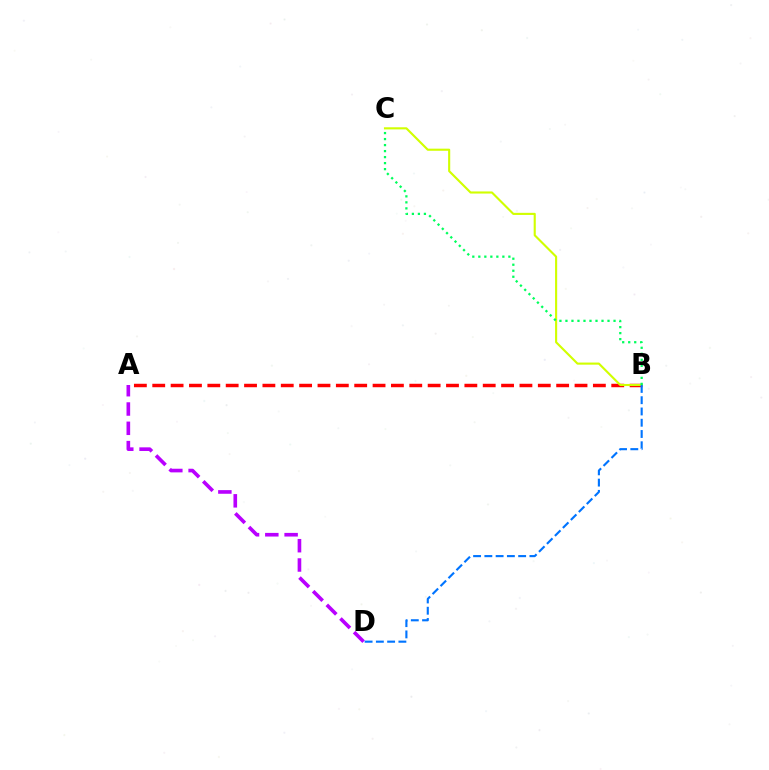{('A', 'B'): [{'color': '#ff0000', 'line_style': 'dashed', 'thickness': 2.49}], ('B', 'C'): [{'color': '#d1ff00', 'line_style': 'solid', 'thickness': 1.52}, {'color': '#00ff5c', 'line_style': 'dotted', 'thickness': 1.63}], ('A', 'D'): [{'color': '#b900ff', 'line_style': 'dashed', 'thickness': 2.62}], ('B', 'D'): [{'color': '#0074ff', 'line_style': 'dashed', 'thickness': 1.53}]}